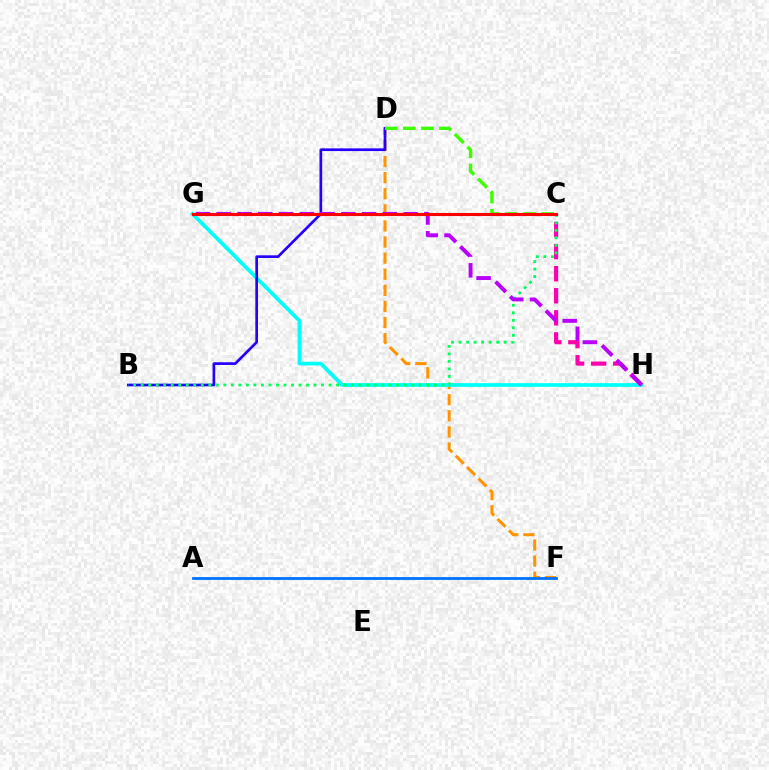{('D', 'F'): [{'color': '#ff9400', 'line_style': 'dashed', 'thickness': 2.19}], ('G', 'H'): [{'color': '#00fff6', 'line_style': 'solid', 'thickness': 2.68}, {'color': '#b900ff', 'line_style': 'dashed', 'thickness': 2.82}], ('C', 'H'): [{'color': '#ff00ac', 'line_style': 'dashed', 'thickness': 3.0}], ('B', 'D'): [{'color': '#2500ff', 'line_style': 'solid', 'thickness': 1.94}], ('B', 'C'): [{'color': '#00ff5c', 'line_style': 'dotted', 'thickness': 2.04}], ('A', 'F'): [{'color': '#0074ff', 'line_style': 'solid', 'thickness': 2.02}], ('C', 'G'): [{'color': '#d1ff00', 'line_style': 'dotted', 'thickness': 2.19}, {'color': '#ff0000', 'line_style': 'solid', 'thickness': 2.23}], ('C', 'D'): [{'color': '#3dff00', 'line_style': 'dashed', 'thickness': 2.45}]}